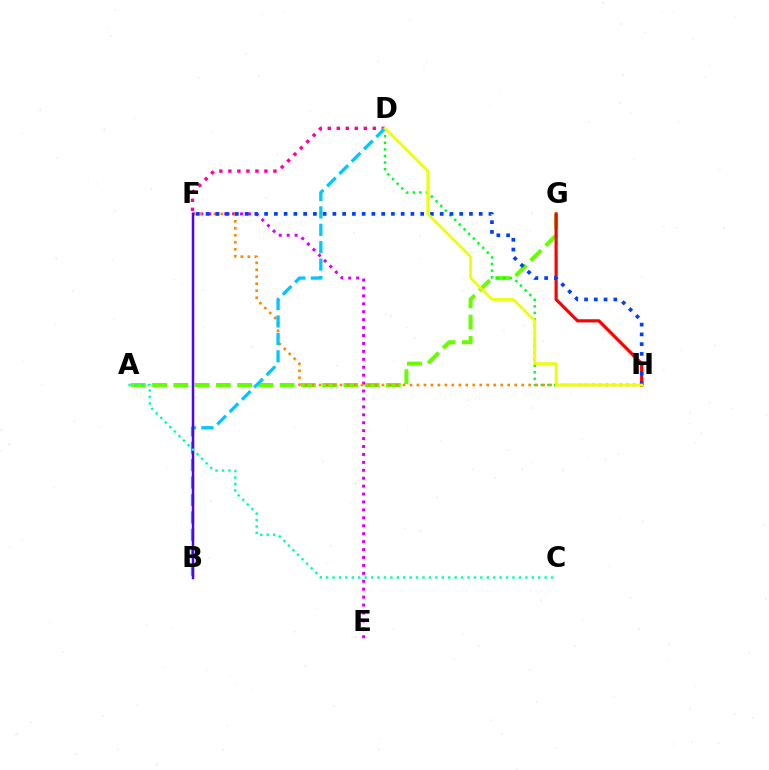{('A', 'G'): [{'color': '#66ff00', 'line_style': 'dashed', 'thickness': 2.89}], ('E', 'F'): [{'color': '#d600ff', 'line_style': 'dotted', 'thickness': 2.15}], ('D', 'H'): [{'color': '#00ff27', 'line_style': 'dotted', 'thickness': 1.79}, {'color': '#eeff00', 'line_style': 'solid', 'thickness': 1.93}], ('F', 'H'): [{'color': '#ff8800', 'line_style': 'dotted', 'thickness': 1.9}, {'color': '#003fff', 'line_style': 'dotted', 'thickness': 2.65}], ('G', 'H'): [{'color': '#ff0000', 'line_style': 'solid', 'thickness': 2.28}], ('D', 'F'): [{'color': '#ff00a0', 'line_style': 'dotted', 'thickness': 2.45}], ('B', 'D'): [{'color': '#00c7ff', 'line_style': 'dashed', 'thickness': 2.37}], ('B', 'F'): [{'color': '#4f00ff', 'line_style': 'solid', 'thickness': 1.79}], ('A', 'C'): [{'color': '#00ffaf', 'line_style': 'dotted', 'thickness': 1.75}]}